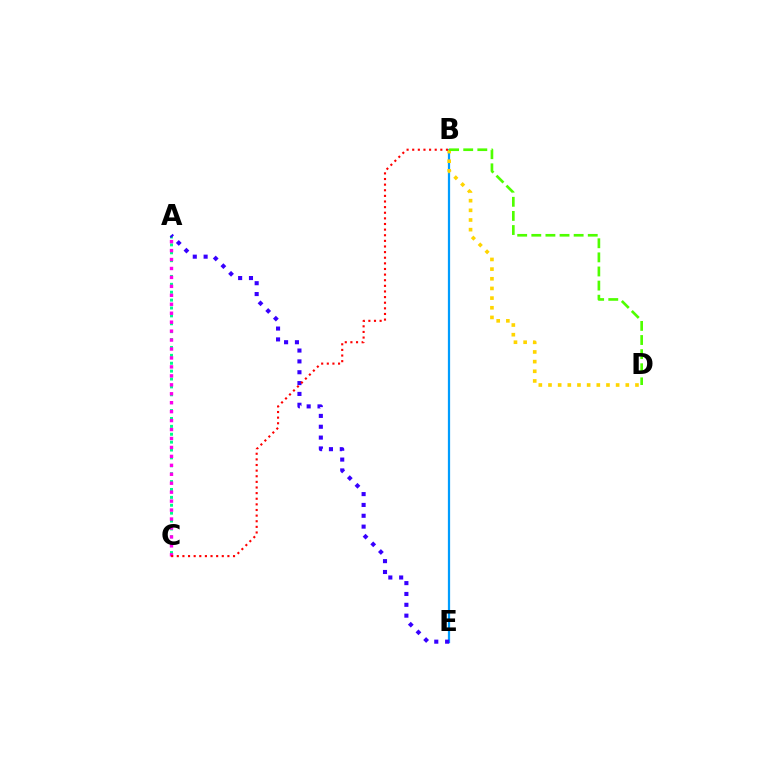{('B', 'E'): [{'color': '#009eff', 'line_style': 'solid', 'thickness': 1.61}], ('A', 'C'): [{'color': '#00ff86', 'line_style': 'dotted', 'thickness': 2.14}, {'color': '#ff00ed', 'line_style': 'dotted', 'thickness': 2.43}], ('B', 'D'): [{'color': '#ffd500', 'line_style': 'dotted', 'thickness': 2.63}, {'color': '#4fff00', 'line_style': 'dashed', 'thickness': 1.92}], ('A', 'E'): [{'color': '#3700ff', 'line_style': 'dotted', 'thickness': 2.95}], ('B', 'C'): [{'color': '#ff0000', 'line_style': 'dotted', 'thickness': 1.53}]}